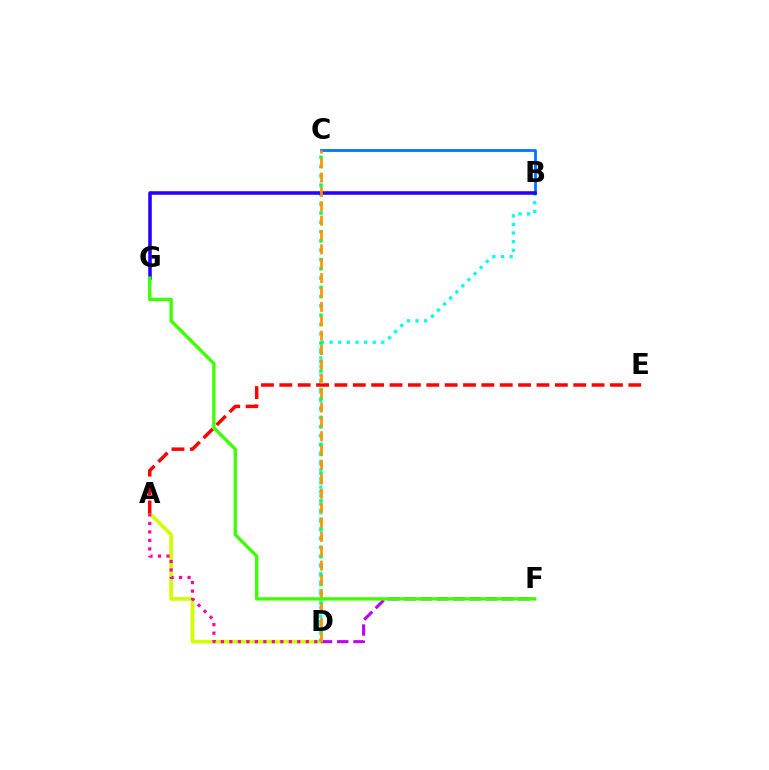{('A', 'D'): [{'color': '#d1ff00', 'line_style': 'solid', 'thickness': 2.65}, {'color': '#ff00ac', 'line_style': 'dotted', 'thickness': 2.31}], ('D', 'F'): [{'color': '#b900ff', 'line_style': 'dashed', 'thickness': 2.21}], ('B', 'D'): [{'color': '#00fff6', 'line_style': 'dotted', 'thickness': 2.34}], ('B', 'C'): [{'color': '#0074ff', 'line_style': 'solid', 'thickness': 2.01}], ('C', 'D'): [{'color': '#00ff5c', 'line_style': 'dotted', 'thickness': 2.52}, {'color': '#ff9400', 'line_style': 'dashed', 'thickness': 1.95}], ('A', 'E'): [{'color': '#ff0000', 'line_style': 'dashed', 'thickness': 2.5}], ('B', 'G'): [{'color': '#2500ff', 'line_style': 'solid', 'thickness': 2.56}], ('F', 'G'): [{'color': '#3dff00', 'line_style': 'solid', 'thickness': 2.4}]}